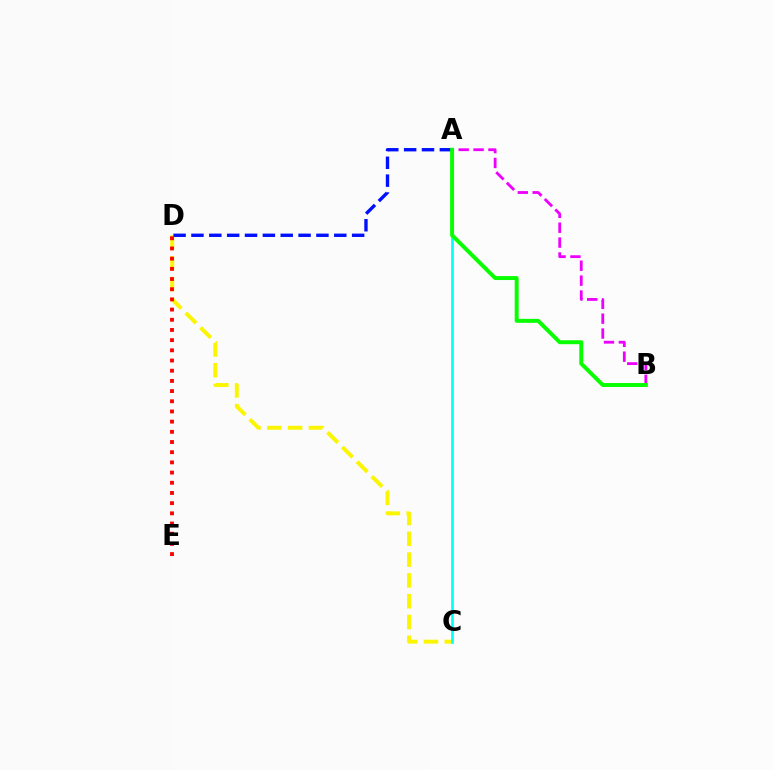{('A', 'B'): [{'color': '#ee00ff', 'line_style': 'dashed', 'thickness': 2.02}, {'color': '#08ff00', 'line_style': 'solid', 'thickness': 2.84}], ('C', 'D'): [{'color': '#fcf500', 'line_style': 'dashed', 'thickness': 2.83}], ('A', 'D'): [{'color': '#0010ff', 'line_style': 'dashed', 'thickness': 2.43}], ('D', 'E'): [{'color': '#ff0000', 'line_style': 'dotted', 'thickness': 2.77}], ('A', 'C'): [{'color': '#00fff6', 'line_style': 'solid', 'thickness': 1.9}]}